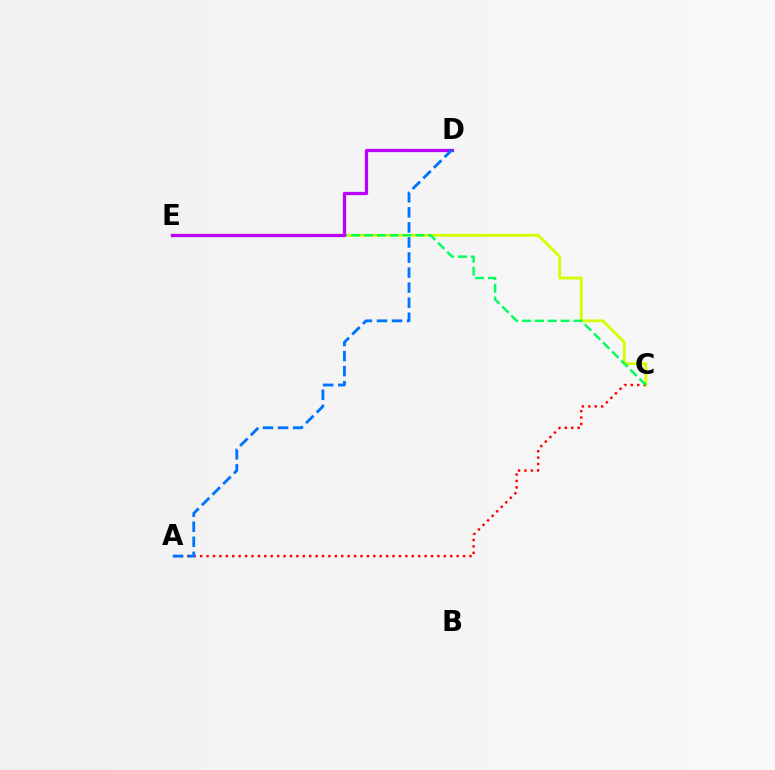{('C', 'E'): [{'color': '#d1ff00', 'line_style': 'solid', 'thickness': 2.04}, {'color': '#00ff5c', 'line_style': 'dashed', 'thickness': 1.75}], ('A', 'C'): [{'color': '#ff0000', 'line_style': 'dotted', 'thickness': 1.74}], ('D', 'E'): [{'color': '#b900ff', 'line_style': 'solid', 'thickness': 2.33}], ('A', 'D'): [{'color': '#0074ff', 'line_style': 'dashed', 'thickness': 2.05}]}